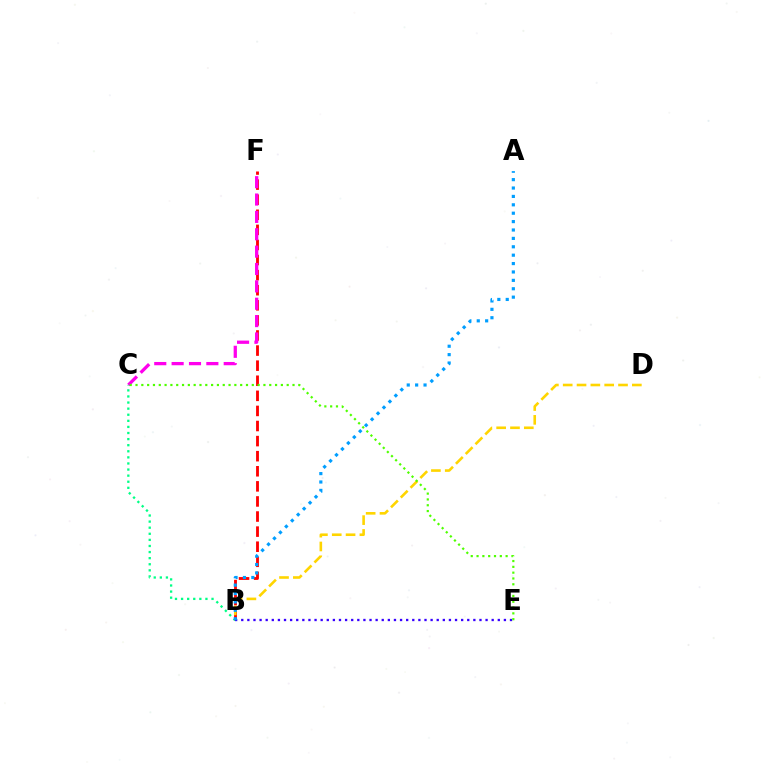{('B', 'F'): [{'color': '#ff0000', 'line_style': 'dashed', 'thickness': 2.05}], ('C', 'F'): [{'color': '#ff00ed', 'line_style': 'dashed', 'thickness': 2.36}], ('B', 'C'): [{'color': '#00ff86', 'line_style': 'dotted', 'thickness': 1.65}], ('B', 'D'): [{'color': '#ffd500', 'line_style': 'dashed', 'thickness': 1.88}], ('B', 'E'): [{'color': '#3700ff', 'line_style': 'dotted', 'thickness': 1.66}], ('C', 'E'): [{'color': '#4fff00', 'line_style': 'dotted', 'thickness': 1.58}], ('A', 'B'): [{'color': '#009eff', 'line_style': 'dotted', 'thickness': 2.28}]}